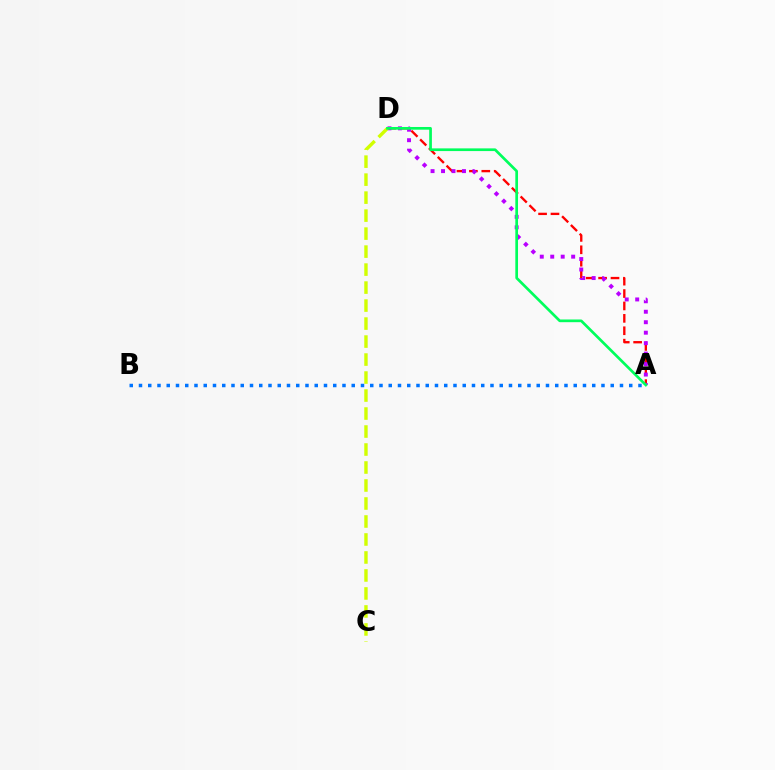{('A', 'B'): [{'color': '#0074ff', 'line_style': 'dotted', 'thickness': 2.51}], ('A', 'D'): [{'color': '#ff0000', 'line_style': 'dashed', 'thickness': 1.68}, {'color': '#b900ff', 'line_style': 'dotted', 'thickness': 2.84}, {'color': '#00ff5c', 'line_style': 'solid', 'thickness': 1.94}], ('C', 'D'): [{'color': '#d1ff00', 'line_style': 'dashed', 'thickness': 2.44}]}